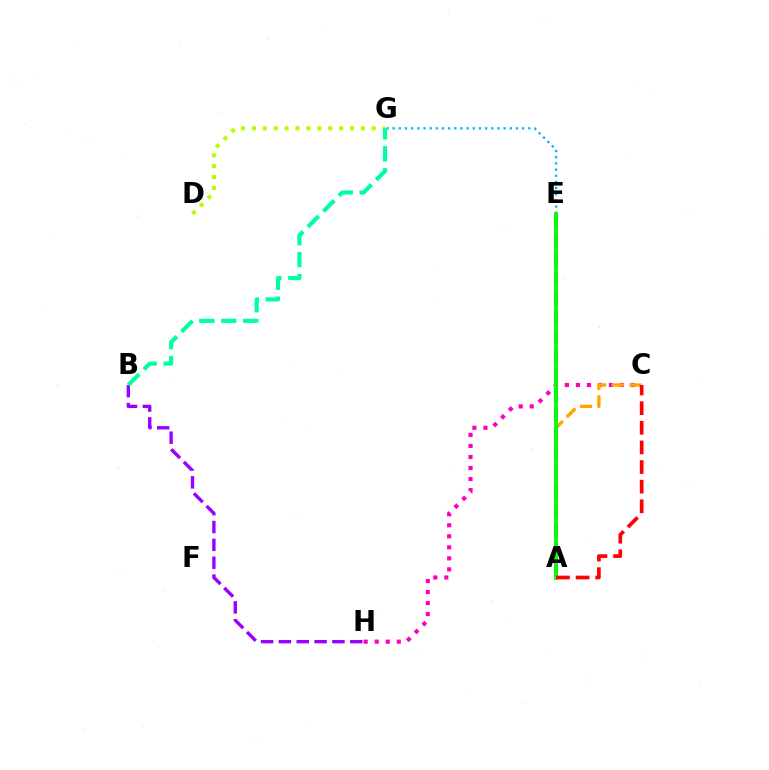{('B', 'H'): [{'color': '#9b00ff', 'line_style': 'dashed', 'thickness': 2.42}], ('E', 'G'): [{'color': '#00b5ff', 'line_style': 'dotted', 'thickness': 1.68}], ('C', 'H'): [{'color': '#ff00bd', 'line_style': 'dotted', 'thickness': 2.99}], ('A', 'C'): [{'color': '#ffa500', 'line_style': 'dashed', 'thickness': 2.41}, {'color': '#ff0000', 'line_style': 'dashed', 'thickness': 2.67}], ('D', 'G'): [{'color': '#b3ff00', 'line_style': 'dotted', 'thickness': 2.96}], ('A', 'E'): [{'color': '#0010ff', 'line_style': 'dashed', 'thickness': 2.63}, {'color': '#08ff00', 'line_style': 'solid', 'thickness': 2.76}], ('B', 'G'): [{'color': '#00ff9d', 'line_style': 'dashed', 'thickness': 2.99}]}